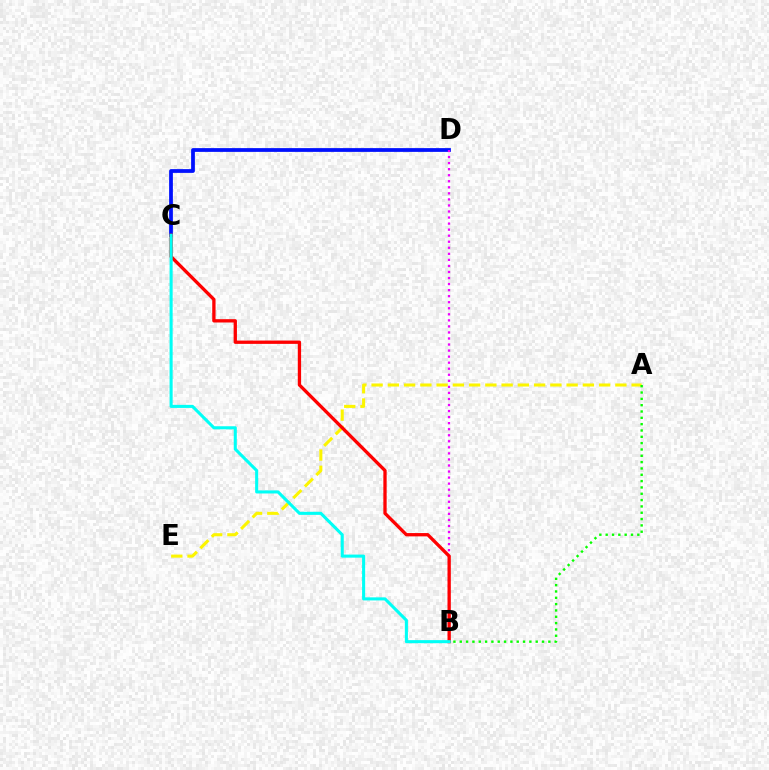{('C', 'D'): [{'color': '#0010ff', 'line_style': 'solid', 'thickness': 2.71}], ('B', 'D'): [{'color': '#ee00ff', 'line_style': 'dotted', 'thickness': 1.64}], ('A', 'E'): [{'color': '#fcf500', 'line_style': 'dashed', 'thickness': 2.21}], ('A', 'B'): [{'color': '#08ff00', 'line_style': 'dotted', 'thickness': 1.72}], ('B', 'C'): [{'color': '#ff0000', 'line_style': 'solid', 'thickness': 2.38}, {'color': '#00fff6', 'line_style': 'solid', 'thickness': 2.21}]}